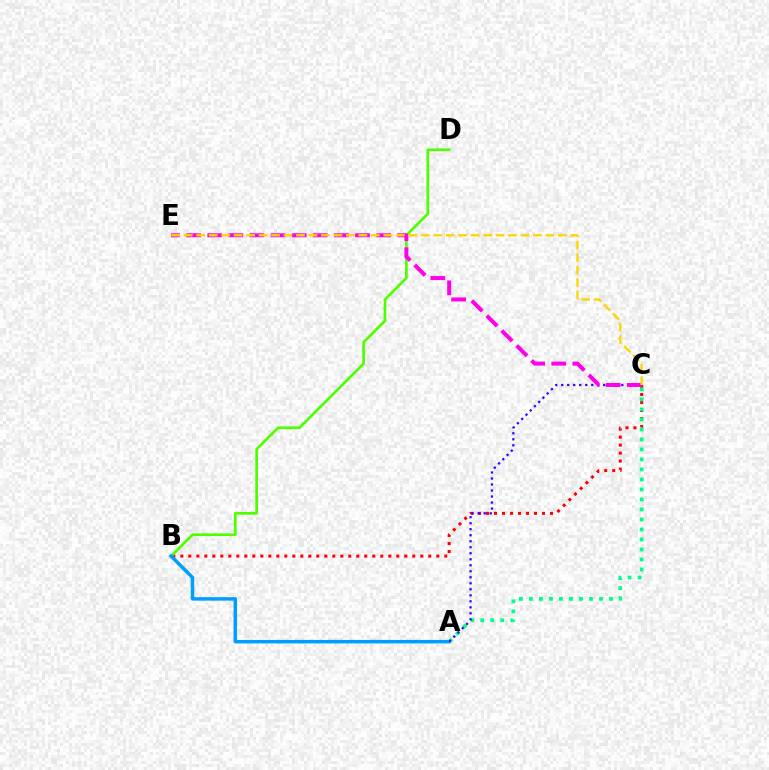{('B', 'C'): [{'color': '#ff0000', 'line_style': 'dotted', 'thickness': 2.17}], ('B', 'D'): [{'color': '#4fff00', 'line_style': 'solid', 'thickness': 1.94}], ('A', 'B'): [{'color': '#009eff', 'line_style': 'solid', 'thickness': 2.51}], ('A', 'C'): [{'color': '#00ff86', 'line_style': 'dotted', 'thickness': 2.72}, {'color': '#3700ff', 'line_style': 'dotted', 'thickness': 1.63}], ('C', 'E'): [{'color': '#ff00ed', 'line_style': 'dashed', 'thickness': 2.87}, {'color': '#ffd500', 'line_style': 'dashed', 'thickness': 1.69}]}